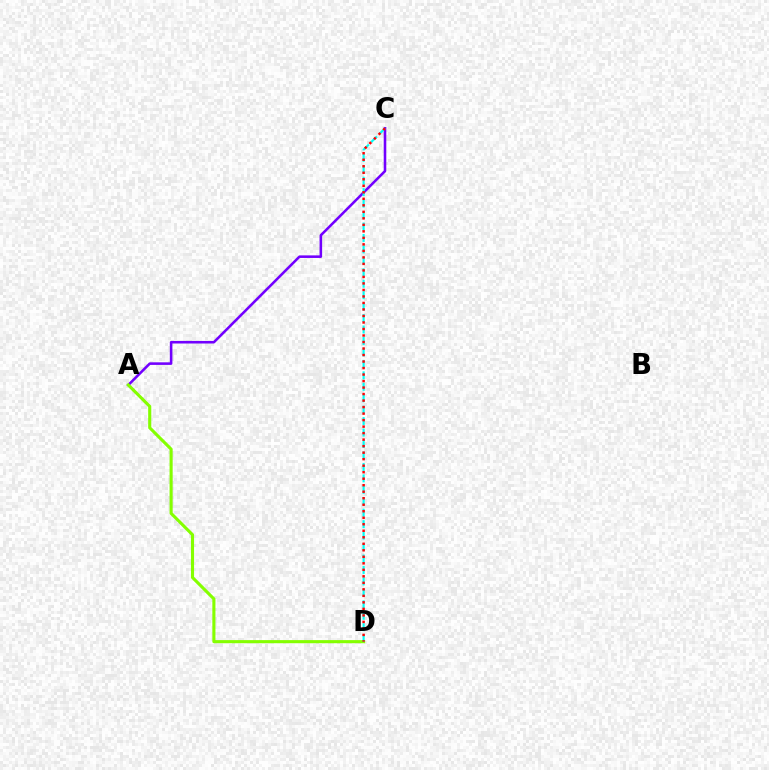{('A', 'C'): [{'color': '#7200ff', 'line_style': 'solid', 'thickness': 1.85}], ('A', 'D'): [{'color': '#84ff00', 'line_style': 'solid', 'thickness': 2.23}], ('C', 'D'): [{'color': '#00fff6', 'line_style': 'dashed', 'thickness': 1.56}, {'color': '#ff0000', 'line_style': 'dotted', 'thickness': 1.77}]}